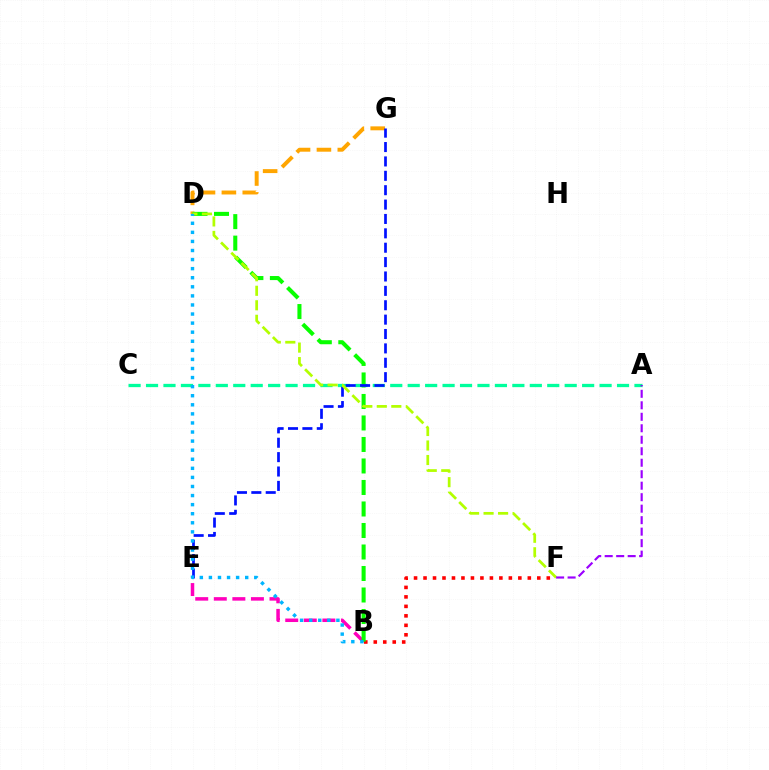{('A', 'C'): [{'color': '#00ff9d', 'line_style': 'dashed', 'thickness': 2.37}], ('D', 'G'): [{'color': '#ffa500', 'line_style': 'dashed', 'thickness': 2.84}], ('B', 'F'): [{'color': '#ff0000', 'line_style': 'dotted', 'thickness': 2.58}], ('B', 'E'): [{'color': '#ff00bd', 'line_style': 'dashed', 'thickness': 2.52}], ('B', 'D'): [{'color': '#08ff00', 'line_style': 'dashed', 'thickness': 2.92}, {'color': '#00b5ff', 'line_style': 'dotted', 'thickness': 2.47}], ('E', 'G'): [{'color': '#0010ff', 'line_style': 'dashed', 'thickness': 1.95}], ('D', 'F'): [{'color': '#b3ff00', 'line_style': 'dashed', 'thickness': 1.97}], ('A', 'F'): [{'color': '#9b00ff', 'line_style': 'dashed', 'thickness': 1.56}]}